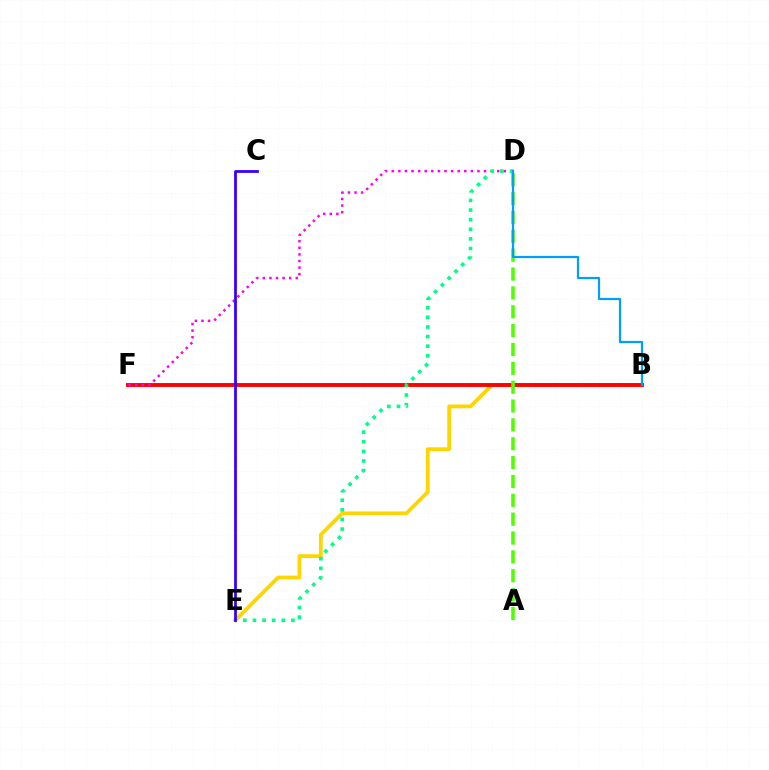{('B', 'E'): [{'color': '#ffd500', 'line_style': 'solid', 'thickness': 2.71}], ('B', 'F'): [{'color': '#ff0000', 'line_style': 'solid', 'thickness': 2.8}], ('D', 'F'): [{'color': '#ff00ed', 'line_style': 'dotted', 'thickness': 1.79}], ('A', 'D'): [{'color': '#4fff00', 'line_style': 'dashed', 'thickness': 2.56}], ('D', 'E'): [{'color': '#00ff86', 'line_style': 'dotted', 'thickness': 2.61}], ('C', 'E'): [{'color': '#3700ff', 'line_style': 'solid', 'thickness': 2.0}], ('B', 'D'): [{'color': '#009eff', 'line_style': 'solid', 'thickness': 1.6}]}